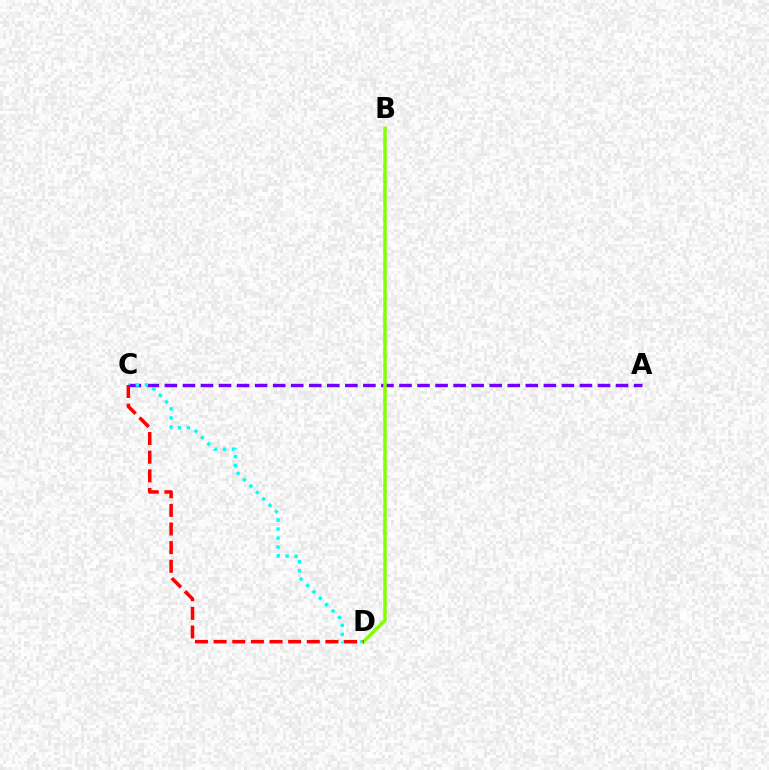{('A', 'C'): [{'color': '#7200ff', 'line_style': 'dashed', 'thickness': 2.45}], ('C', 'D'): [{'color': '#00fff6', 'line_style': 'dotted', 'thickness': 2.45}, {'color': '#ff0000', 'line_style': 'dashed', 'thickness': 2.53}], ('B', 'D'): [{'color': '#84ff00', 'line_style': 'solid', 'thickness': 2.5}]}